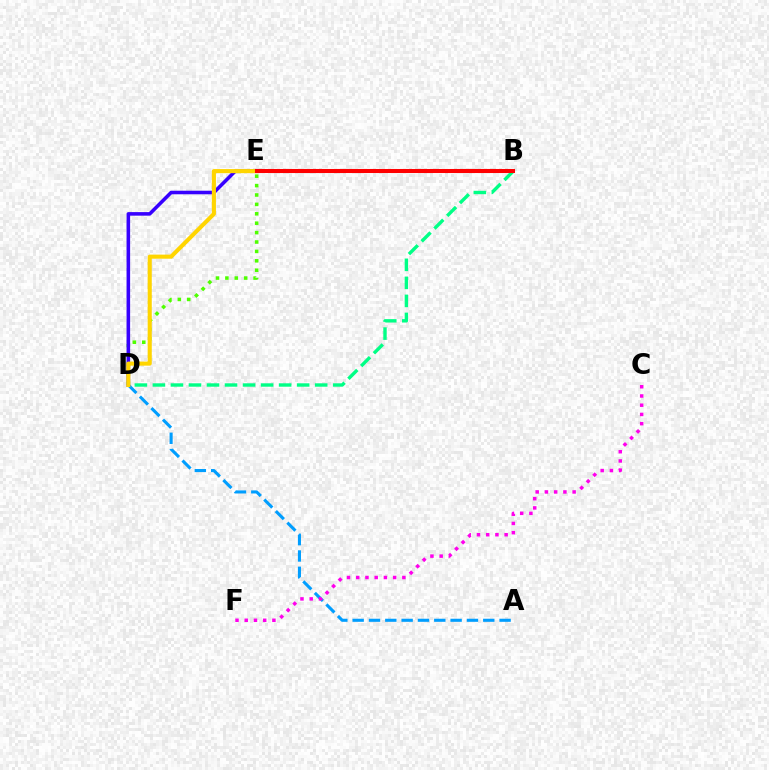{('A', 'D'): [{'color': '#009eff', 'line_style': 'dashed', 'thickness': 2.22}], ('D', 'E'): [{'color': '#4fff00', 'line_style': 'dotted', 'thickness': 2.55}, {'color': '#3700ff', 'line_style': 'solid', 'thickness': 2.57}, {'color': '#ffd500', 'line_style': 'solid', 'thickness': 2.94}], ('B', 'D'): [{'color': '#00ff86', 'line_style': 'dashed', 'thickness': 2.45}], ('C', 'F'): [{'color': '#ff00ed', 'line_style': 'dotted', 'thickness': 2.51}], ('B', 'E'): [{'color': '#ff0000', 'line_style': 'solid', 'thickness': 2.92}]}